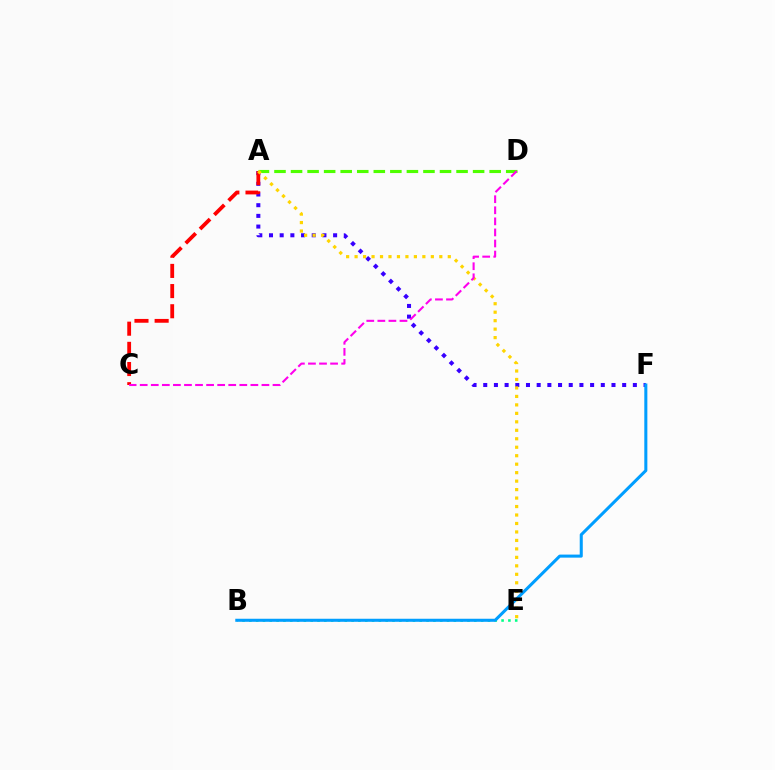{('A', 'F'): [{'color': '#3700ff', 'line_style': 'dotted', 'thickness': 2.9}], ('A', 'D'): [{'color': '#4fff00', 'line_style': 'dashed', 'thickness': 2.25}], ('B', 'E'): [{'color': '#00ff86', 'line_style': 'dotted', 'thickness': 1.85}], ('A', 'C'): [{'color': '#ff0000', 'line_style': 'dashed', 'thickness': 2.74}], ('A', 'E'): [{'color': '#ffd500', 'line_style': 'dotted', 'thickness': 2.3}], ('B', 'F'): [{'color': '#009eff', 'line_style': 'solid', 'thickness': 2.19}], ('C', 'D'): [{'color': '#ff00ed', 'line_style': 'dashed', 'thickness': 1.5}]}